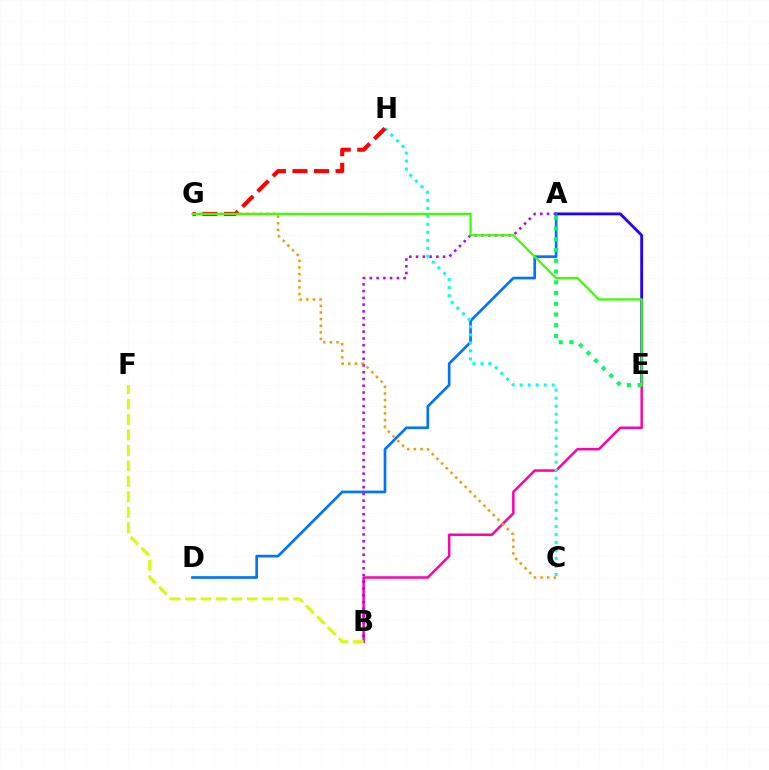{('A', 'E'): [{'color': '#2500ff', 'line_style': 'solid', 'thickness': 2.04}, {'color': '#00ff5c', 'line_style': 'dotted', 'thickness': 2.92}], ('A', 'D'): [{'color': '#0074ff', 'line_style': 'solid', 'thickness': 1.93}], ('B', 'E'): [{'color': '#ff00ac', 'line_style': 'solid', 'thickness': 1.79}], ('A', 'B'): [{'color': '#b900ff', 'line_style': 'dotted', 'thickness': 1.84}], ('C', 'G'): [{'color': '#ff9400', 'line_style': 'dotted', 'thickness': 1.8}], ('C', 'H'): [{'color': '#00fff6', 'line_style': 'dotted', 'thickness': 2.18}], ('G', 'H'): [{'color': '#ff0000', 'line_style': 'dashed', 'thickness': 2.93}], ('B', 'F'): [{'color': '#d1ff00', 'line_style': 'dashed', 'thickness': 2.1}], ('E', 'G'): [{'color': '#3dff00', 'line_style': 'solid', 'thickness': 1.63}]}